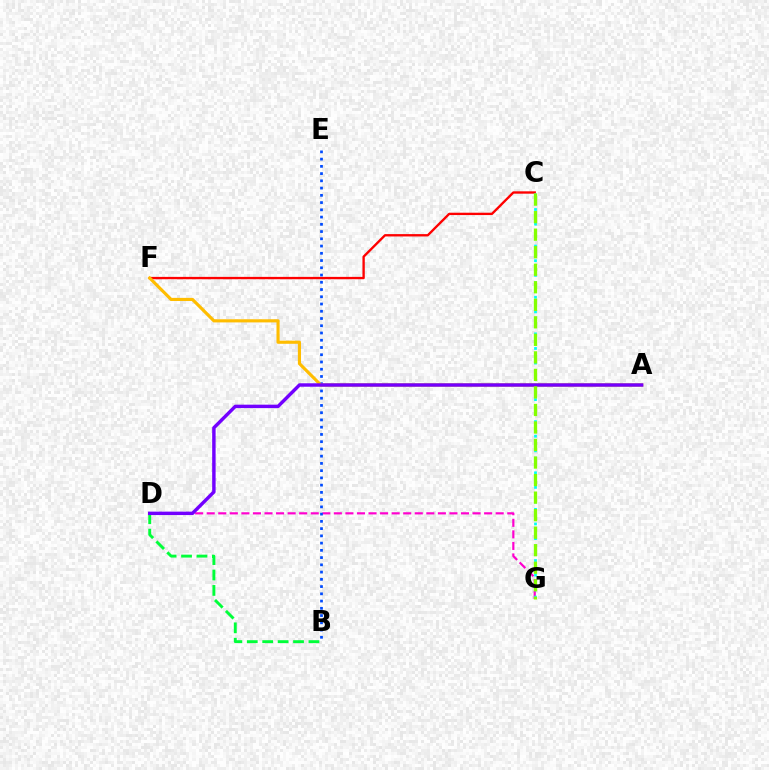{('B', 'D'): [{'color': '#00ff39', 'line_style': 'dashed', 'thickness': 2.09}], ('C', 'F'): [{'color': '#ff0000', 'line_style': 'solid', 'thickness': 1.69}], ('D', 'G'): [{'color': '#ff00cf', 'line_style': 'dashed', 'thickness': 1.57}], ('B', 'E'): [{'color': '#004bff', 'line_style': 'dotted', 'thickness': 1.97}], ('C', 'G'): [{'color': '#00fff6', 'line_style': 'dotted', 'thickness': 1.99}, {'color': '#84ff00', 'line_style': 'dashed', 'thickness': 2.38}], ('A', 'F'): [{'color': '#ffbd00', 'line_style': 'solid', 'thickness': 2.26}], ('A', 'D'): [{'color': '#7200ff', 'line_style': 'solid', 'thickness': 2.47}]}